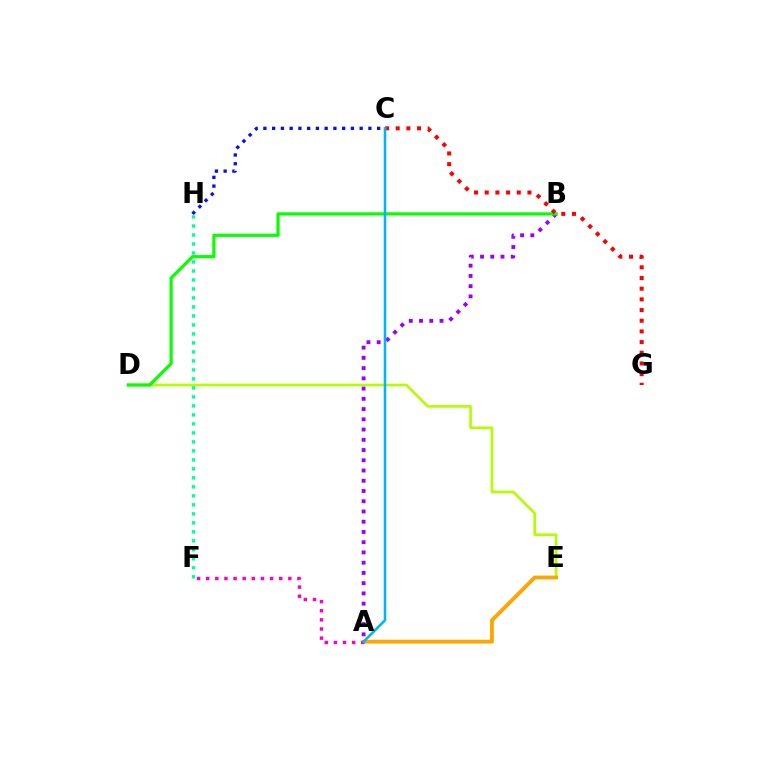{('D', 'E'): [{'color': '#b3ff00', 'line_style': 'solid', 'thickness': 1.93}], ('F', 'H'): [{'color': '#00ff9d', 'line_style': 'dotted', 'thickness': 2.44}], ('A', 'B'): [{'color': '#9b00ff', 'line_style': 'dotted', 'thickness': 2.78}], ('A', 'E'): [{'color': '#ffa500', 'line_style': 'solid', 'thickness': 2.75}], ('B', 'D'): [{'color': '#08ff00', 'line_style': 'solid', 'thickness': 2.29}], ('C', 'G'): [{'color': '#ff0000', 'line_style': 'dotted', 'thickness': 2.9}], ('C', 'H'): [{'color': '#0010ff', 'line_style': 'dotted', 'thickness': 2.38}], ('A', 'F'): [{'color': '#ff00bd', 'line_style': 'dotted', 'thickness': 2.48}], ('A', 'C'): [{'color': '#00b5ff', 'line_style': 'solid', 'thickness': 1.84}]}